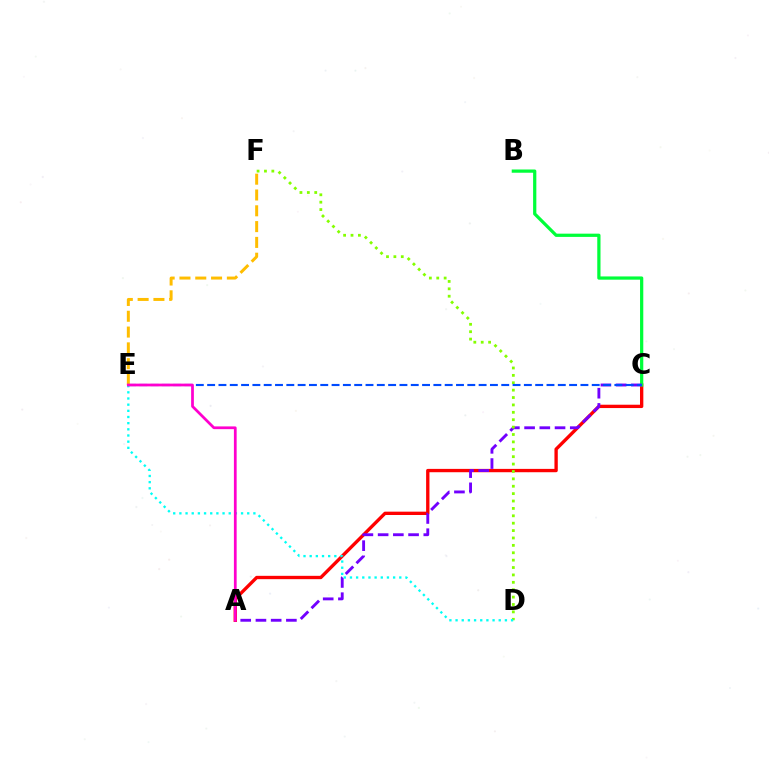{('A', 'C'): [{'color': '#ff0000', 'line_style': 'solid', 'thickness': 2.4}, {'color': '#7200ff', 'line_style': 'dashed', 'thickness': 2.07}], ('B', 'C'): [{'color': '#00ff39', 'line_style': 'solid', 'thickness': 2.33}], ('D', 'F'): [{'color': '#84ff00', 'line_style': 'dotted', 'thickness': 2.01}], ('C', 'E'): [{'color': '#004bff', 'line_style': 'dashed', 'thickness': 1.54}], ('E', 'F'): [{'color': '#ffbd00', 'line_style': 'dashed', 'thickness': 2.15}], ('D', 'E'): [{'color': '#00fff6', 'line_style': 'dotted', 'thickness': 1.68}], ('A', 'E'): [{'color': '#ff00cf', 'line_style': 'solid', 'thickness': 1.97}]}